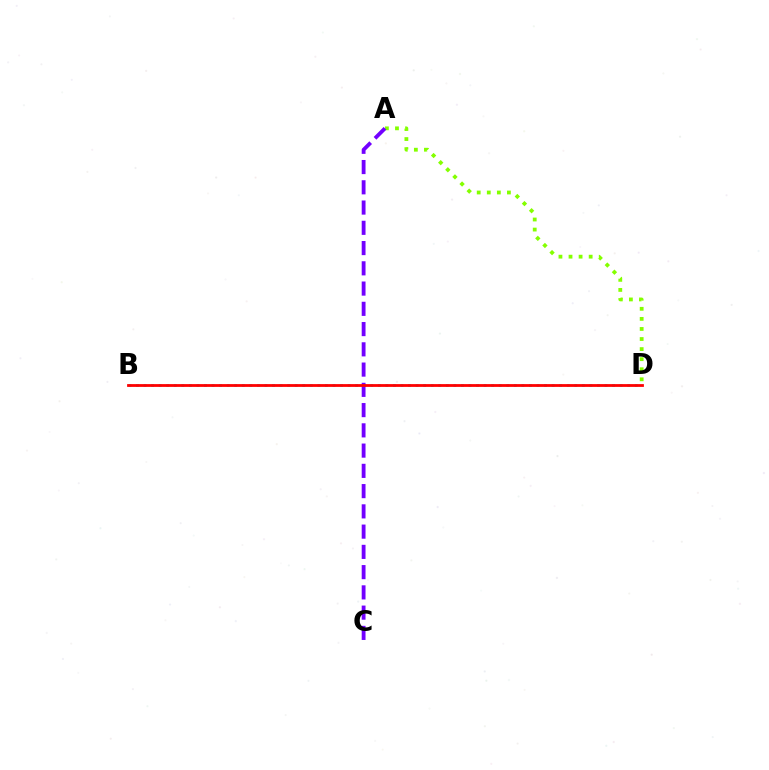{('A', 'D'): [{'color': '#84ff00', 'line_style': 'dotted', 'thickness': 2.74}], ('B', 'D'): [{'color': '#00fff6', 'line_style': 'dotted', 'thickness': 2.05}, {'color': '#ff0000', 'line_style': 'solid', 'thickness': 2.01}], ('A', 'C'): [{'color': '#7200ff', 'line_style': 'dashed', 'thickness': 2.75}]}